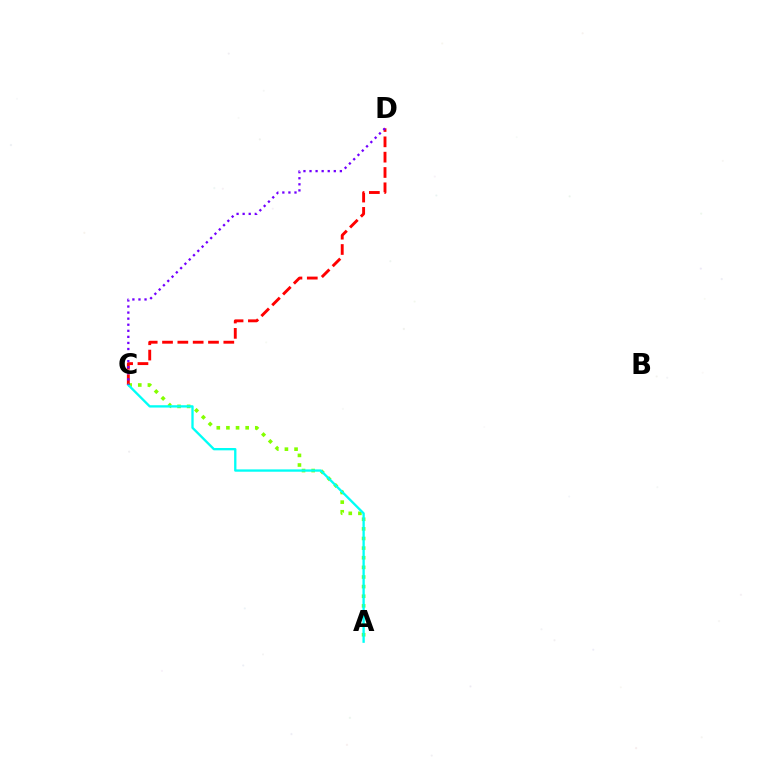{('A', 'C'): [{'color': '#84ff00', 'line_style': 'dotted', 'thickness': 2.61}, {'color': '#00fff6', 'line_style': 'solid', 'thickness': 1.68}], ('C', 'D'): [{'color': '#ff0000', 'line_style': 'dashed', 'thickness': 2.08}, {'color': '#7200ff', 'line_style': 'dotted', 'thickness': 1.65}]}